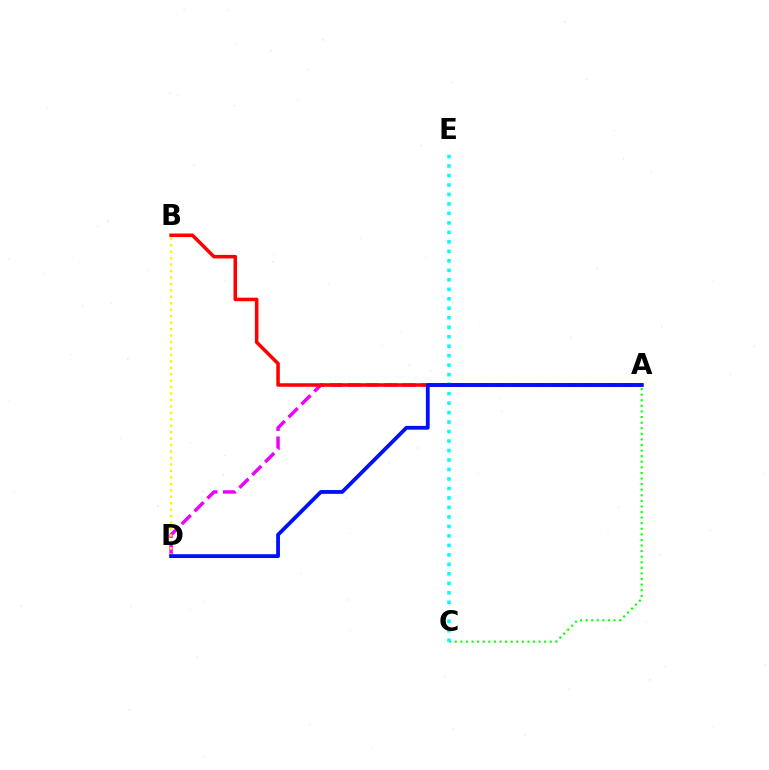{('A', 'D'): [{'color': '#ee00ff', 'line_style': 'dashed', 'thickness': 2.47}, {'color': '#0010ff', 'line_style': 'solid', 'thickness': 2.74}], ('A', 'C'): [{'color': '#08ff00', 'line_style': 'dotted', 'thickness': 1.52}], ('A', 'B'): [{'color': '#ff0000', 'line_style': 'solid', 'thickness': 2.54}], ('B', 'D'): [{'color': '#fcf500', 'line_style': 'dotted', 'thickness': 1.75}], ('C', 'E'): [{'color': '#00fff6', 'line_style': 'dotted', 'thickness': 2.58}]}